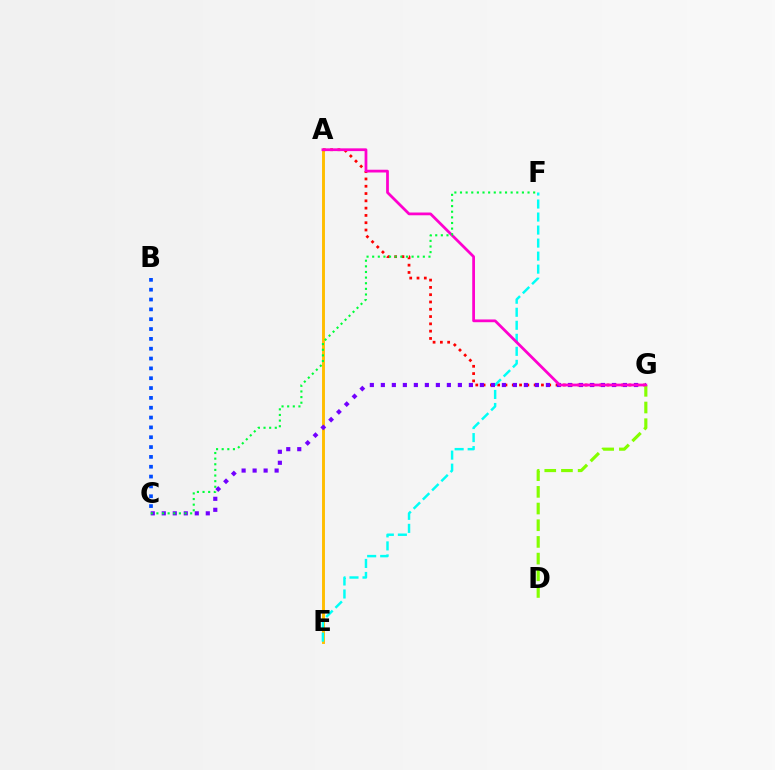{('A', 'E'): [{'color': '#ffbd00', 'line_style': 'solid', 'thickness': 2.11}], ('A', 'G'): [{'color': '#ff0000', 'line_style': 'dotted', 'thickness': 1.98}, {'color': '#ff00cf', 'line_style': 'solid', 'thickness': 1.99}], ('E', 'F'): [{'color': '#00fff6', 'line_style': 'dashed', 'thickness': 1.77}], ('C', 'G'): [{'color': '#7200ff', 'line_style': 'dotted', 'thickness': 2.99}], ('D', 'G'): [{'color': '#84ff00', 'line_style': 'dashed', 'thickness': 2.27}], ('B', 'C'): [{'color': '#004bff', 'line_style': 'dotted', 'thickness': 2.67}], ('C', 'F'): [{'color': '#00ff39', 'line_style': 'dotted', 'thickness': 1.53}]}